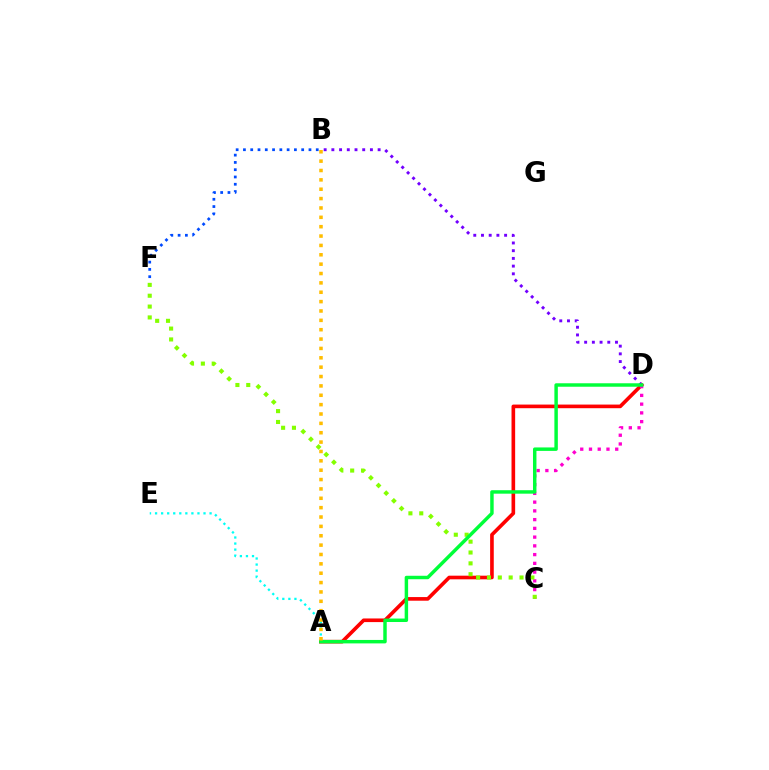{('A', 'D'): [{'color': '#ff0000', 'line_style': 'solid', 'thickness': 2.62}, {'color': '#00ff39', 'line_style': 'solid', 'thickness': 2.49}], ('B', 'F'): [{'color': '#004bff', 'line_style': 'dotted', 'thickness': 1.98}], ('C', 'D'): [{'color': '#ff00cf', 'line_style': 'dotted', 'thickness': 2.38}], ('C', 'F'): [{'color': '#84ff00', 'line_style': 'dotted', 'thickness': 2.95}], ('A', 'E'): [{'color': '#00fff6', 'line_style': 'dotted', 'thickness': 1.65}], ('B', 'D'): [{'color': '#7200ff', 'line_style': 'dotted', 'thickness': 2.09}], ('A', 'B'): [{'color': '#ffbd00', 'line_style': 'dotted', 'thickness': 2.54}]}